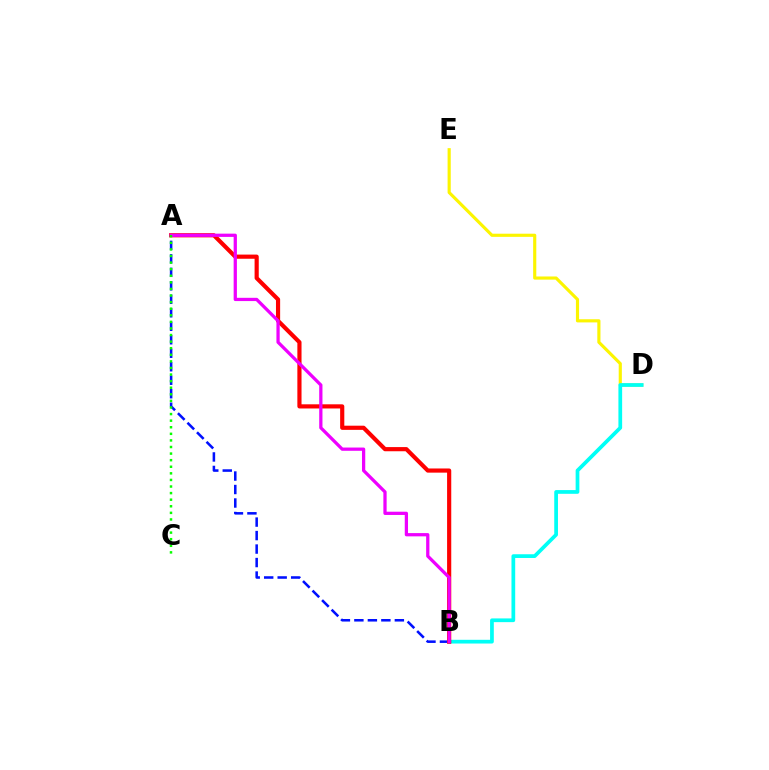{('D', 'E'): [{'color': '#fcf500', 'line_style': 'solid', 'thickness': 2.27}], ('A', 'B'): [{'color': '#0010ff', 'line_style': 'dashed', 'thickness': 1.83}, {'color': '#ff0000', 'line_style': 'solid', 'thickness': 3.0}, {'color': '#ee00ff', 'line_style': 'solid', 'thickness': 2.34}], ('B', 'D'): [{'color': '#00fff6', 'line_style': 'solid', 'thickness': 2.68}], ('A', 'C'): [{'color': '#08ff00', 'line_style': 'dotted', 'thickness': 1.79}]}